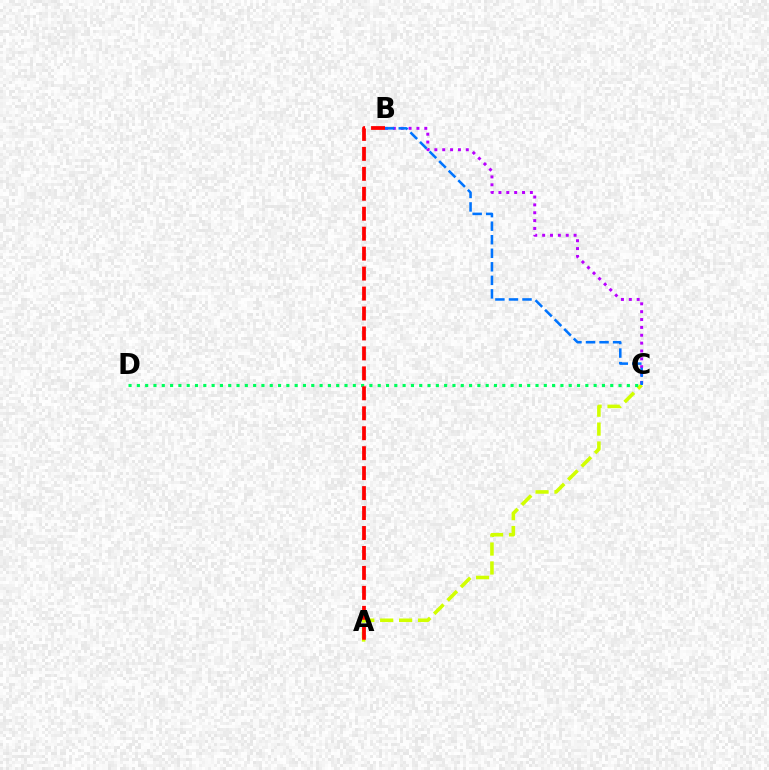{('A', 'C'): [{'color': '#d1ff00', 'line_style': 'dashed', 'thickness': 2.57}], ('C', 'D'): [{'color': '#00ff5c', 'line_style': 'dotted', 'thickness': 2.26}], ('A', 'B'): [{'color': '#ff0000', 'line_style': 'dashed', 'thickness': 2.71}], ('B', 'C'): [{'color': '#b900ff', 'line_style': 'dotted', 'thickness': 2.14}, {'color': '#0074ff', 'line_style': 'dashed', 'thickness': 1.84}]}